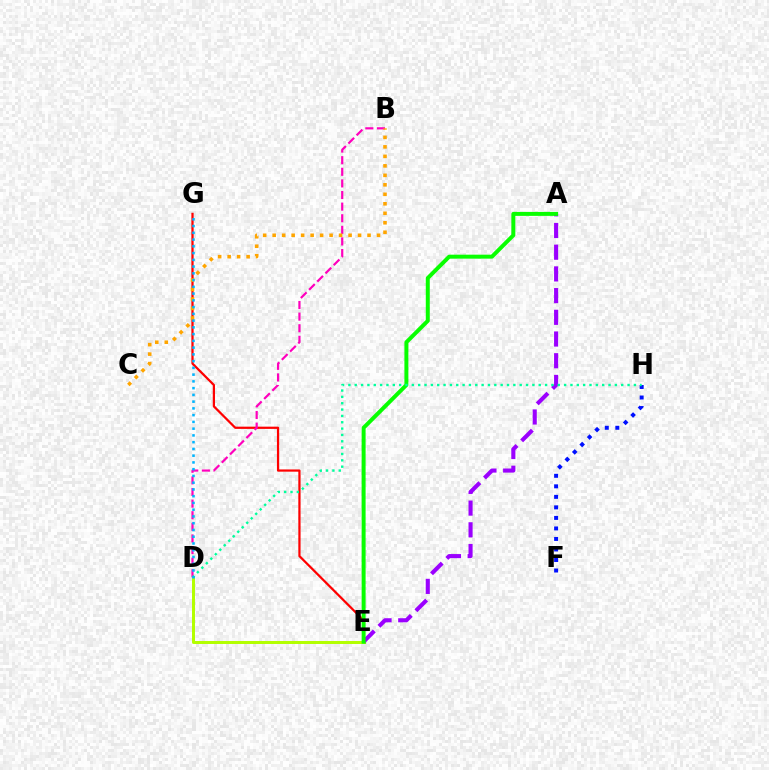{('E', 'G'): [{'color': '#ff0000', 'line_style': 'solid', 'thickness': 1.61}], ('D', 'E'): [{'color': '#b3ff00', 'line_style': 'solid', 'thickness': 2.14}], ('B', 'D'): [{'color': '#ff00bd', 'line_style': 'dashed', 'thickness': 1.58}], ('A', 'E'): [{'color': '#9b00ff', 'line_style': 'dashed', 'thickness': 2.95}, {'color': '#08ff00', 'line_style': 'solid', 'thickness': 2.86}], ('F', 'H'): [{'color': '#0010ff', 'line_style': 'dotted', 'thickness': 2.86}], ('D', 'H'): [{'color': '#00ff9d', 'line_style': 'dotted', 'thickness': 1.72}], ('B', 'C'): [{'color': '#ffa500', 'line_style': 'dotted', 'thickness': 2.58}], ('D', 'G'): [{'color': '#00b5ff', 'line_style': 'dotted', 'thickness': 1.83}]}